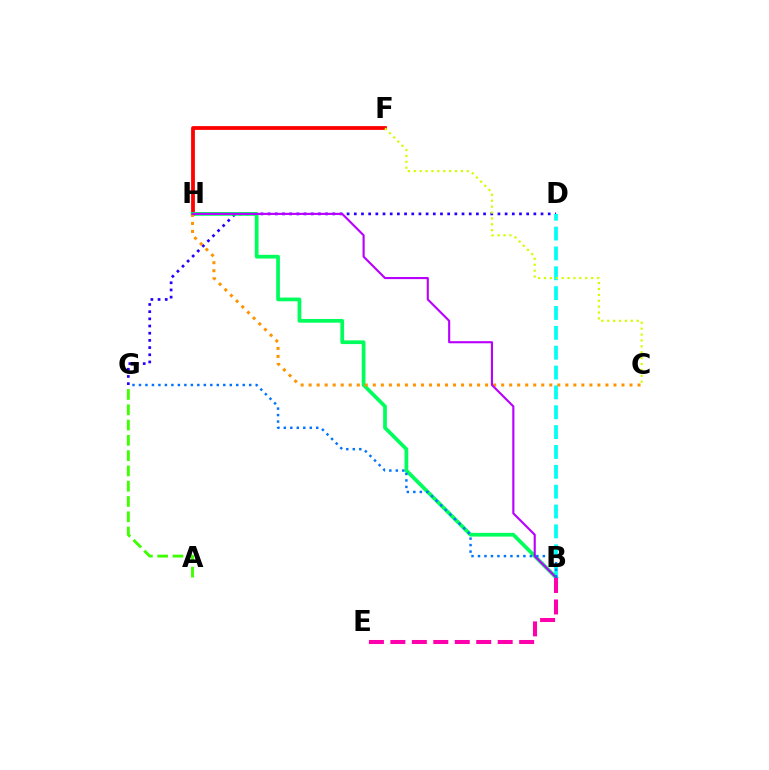{('F', 'H'): [{'color': '#ff0000', 'line_style': 'solid', 'thickness': 2.72}], ('D', 'G'): [{'color': '#2500ff', 'line_style': 'dotted', 'thickness': 1.95}], ('A', 'G'): [{'color': '#3dff00', 'line_style': 'dashed', 'thickness': 2.08}], ('B', 'D'): [{'color': '#00fff6', 'line_style': 'dashed', 'thickness': 2.7}], ('B', 'H'): [{'color': '#00ff5c', 'line_style': 'solid', 'thickness': 2.68}, {'color': '#b900ff', 'line_style': 'solid', 'thickness': 1.53}], ('C', 'H'): [{'color': '#ff9400', 'line_style': 'dotted', 'thickness': 2.18}], ('B', 'G'): [{'color': '#0074ff', 'line_style': 'dotted', 'thickness': 1.76}], ('B', 'E'): [{'color': '#ff00ac', 'line_style': 'dashed', 'thickness': 2.92}], ('C', 'F'): [{'color': '#d1ff00', 'line_style': 'dotted', 'thickness': 1.6}]}